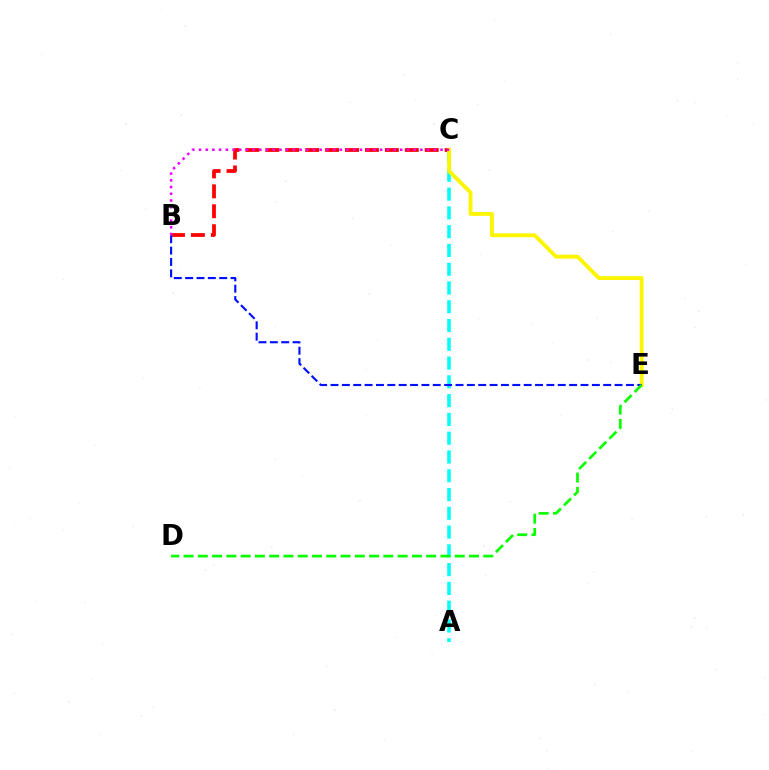{('B', 'C'): [{'color': '#ff0000', 'line_style': 'dashed', 'thickness': 2.71}, {'color': '#ee00ff', 'line_style': 'dotted', 'thickness': 1.82}], ('A', 'C'): [{'color': '#00fff6', 'line_style': 'dashed', 'thickness': 2.55}], ('C', 'E'): [{'color': '#fcf500', 'line_style': 'solid', 'thickness': 2.78}], ('B', 'E'): [{'color': '#0010ff', 'line_style': 'dashed', 'thickness': 1.54}], ('D', 'E'): [{'color': '#08ff00', 'line_style': 'dashed', 'thickness': 1.94}]}